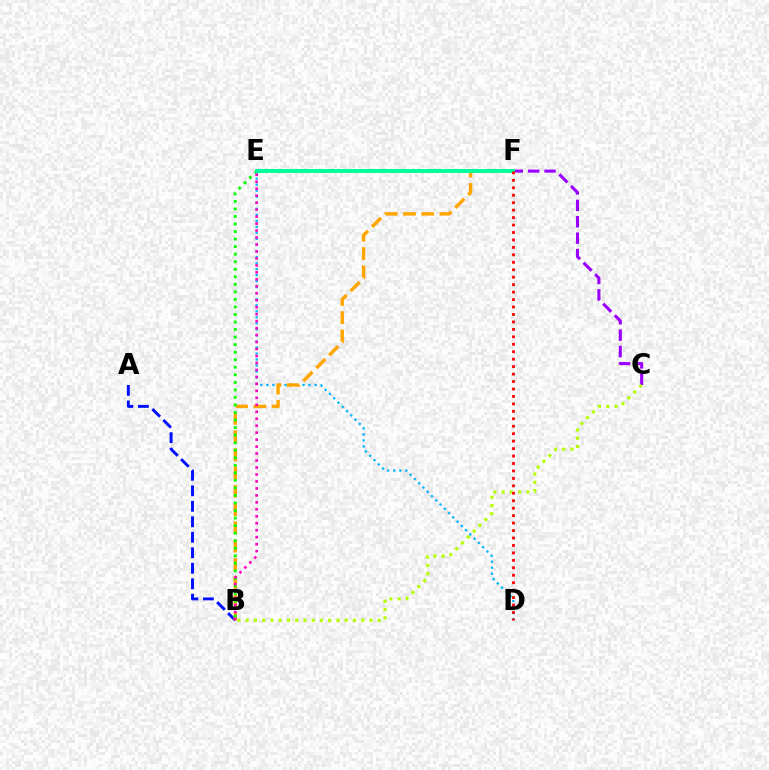{('D', 'E'): [{'color': '#00b5ff', 'line_style': 'dotted', 'thickness': 1.64}], ('A', 'B'): [{'color': '#0010ff', 'line_style': 'dashed', 'thickness': 2.11}], ('B', 'F'): [{'color': '#ffa500', 'line_style': 'dashed', 'thickness': 2.48}], ('C', 'F'): [{'color': '#9b00ff', 'line_style': 'dashed', 'thickness': 2.23}], ('B', 'E'): [{'color': '#08ff00', 'line_style': 'dotted', 'thickness': 2.05}, {'color': '#ff00bd', 'line_style': 'dotted', 'thickness': 1.89}], ('E', 'F'): [{'color': '#00ff9d', 'line_style': 'solid', 'thickness': 2.84}], ('B', 'C'): [{'color': '#b3ff00', 'line_style': 'dotted', 'thickness': 2.24}], ('D', 'F'): [{'color': '#ff0000', 'line_style': 'dotted', 'thickness': 2.02}]}